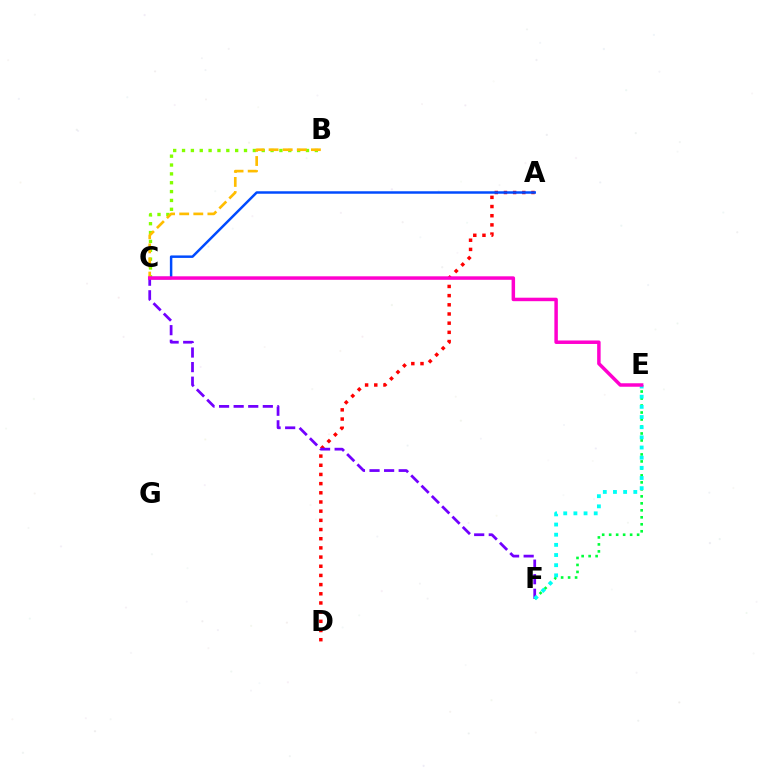{('B', 'C'): [{'color': '#84ff00', 'line_style': 'dotted', 'thickness': 2.41}, {'color': '#ffbd00', 'line_style': 'dashed', 'thickness': 1.92}], ('A', 'D'): [{'color': '#ff0000', 'line_style': 'dotted', 'thickness': 2.49}], ('C', 'F'): [{'color': '#7200ff', 'line_style': 'dashed', 'thickness': 1.98}], ('E', 'F'): [{'color': '#00ff39', 'line_style': 'dotted', 'thickness': 1.9}, {'color': '#00fff6', 'line_style': 'dotted', 'thickness': 2.76}], ('A', 'C'): [{'color': '#004bff', 'line_style': 'solid', 'thickness': 1.78}], ('C', 'E'): [{'color': '#ff00cf', 'line_style': 'solid', 'thickness': 2.51}]}